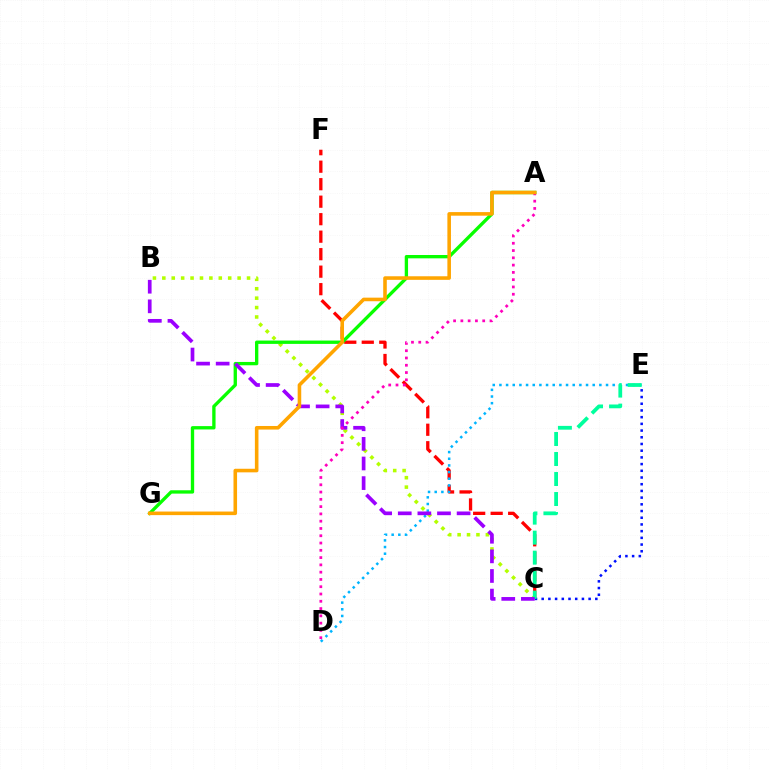{('B', 'C'): [{'color': '#b3ff00', 'line_style': 'dotted', 'thickness': 2.56}, {'color': '#9b00ff', 'line_style': 'dashed', 'thickness': 2.66}], ('C', 'F'): [{'color': '#ff0000', 'line_style': 'dashed', 'thickness': 2.38}], ('A', 'G'): [{'color': '#08ff00', 'line_style': 'solid', 'thickness': 2.4}, {'color': '#ffa500', 'line_style': 'solid', 'thickness': 2.58}], ('C', 'E'): [{'color': '#0010ff', 'line_style': 'dotted', 'thickness': 1.82}, {'color': '#00ff9d', 'line_style': 'dashed', 'thickness': 2.72}], ('D', 'E'): [{'color': '#00b5ff', 'line_style': 'dotted', 'thickness': 1.81}], ('A', 'D'): [{'color': '#ff00bd', 'line_style': 'dotted', 'thickness': 1.98}]}